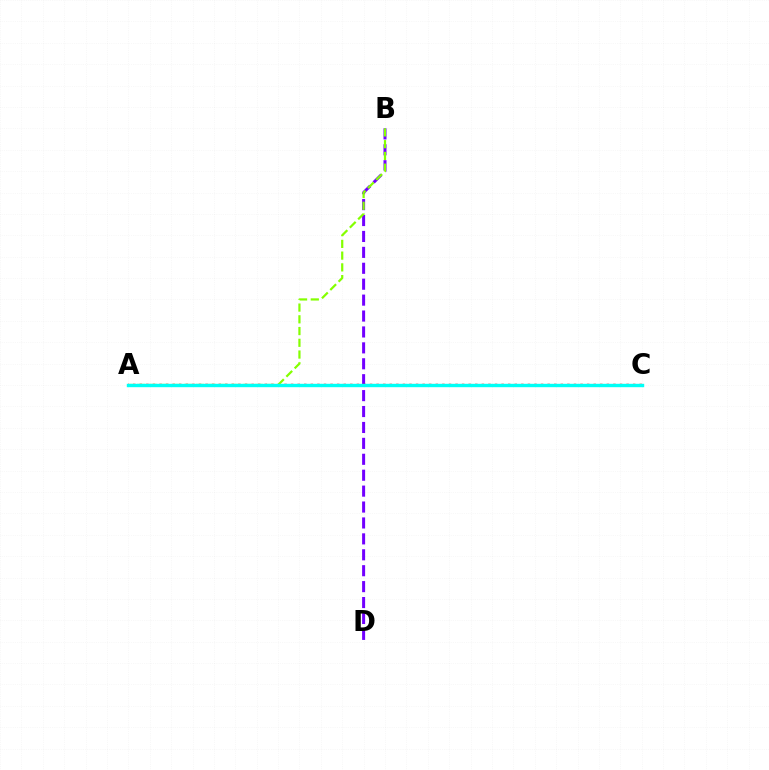{('B', 'D'): [{'color': '#7200ff', 'line_style': 'dashed', 'thickness': 2.16}], ('A', 'C'): [{'color': '#ff0000', 'line_style': 'dotted', 'thickness': 1.79}, {'color': '#00fff6', 'line_style': 'solid', 'thickness': 2.44}], ('A', 'B'): [{'color': '#84ff00', 'line_style': 'dashed', 'thickness': 1.6}]}